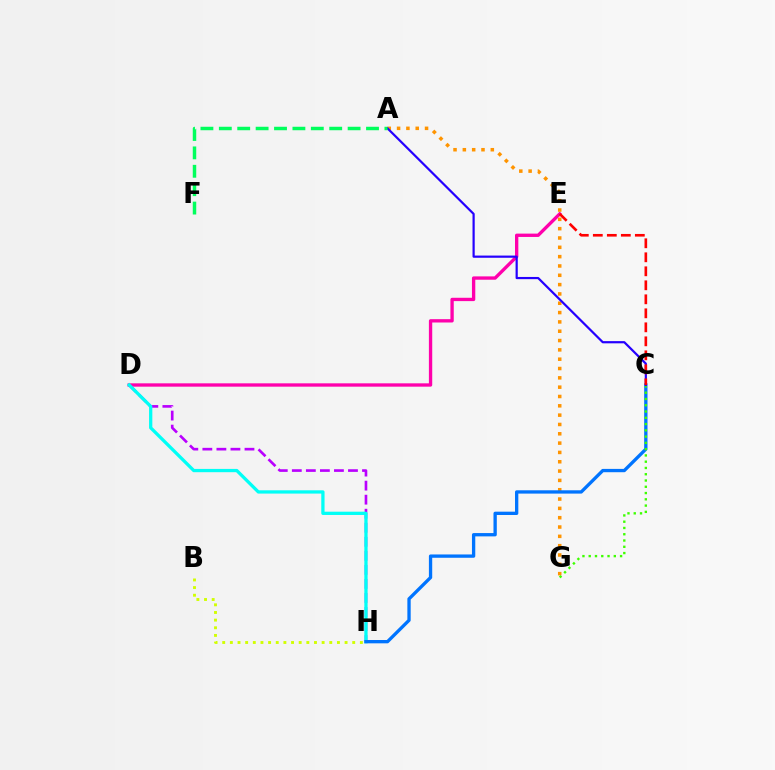{('D', 'H'): [{'color': '#b900ff', 'line_style': 'dashed', 'thickness': 1.91}, {'color': '#00fff6', 'line_style': 'solid', 'thickness': 2.36}], ('D', 'E'): [{'color': '#ff00ac', 'line_style': 'solid', 'thickness': 2.4}], ('A', 'G'): [{'color': '#ff9400', 'line_style': 'dotted', 'thickness': 2.53}], ('C', 'H'): [{'color': '#0074ff', 'line_style': 'solid', 'thickness': 2.39}], ('C', 'G'): [{'color': '#3dff00', 'line_style': 'dotted', 'thickness': 1.7}], ('A', 'C'): [{'color': '#2500ff', 'line_style': 'solid', 'thickness': 1.59}], ('C', 'E'): [{'color': '#ff0000', 'line_style': 'dashed', 'thickness': 1.9}], ('A', 'F'): [{'color': '#00ff5c', 'line_style': 'dashed', 'thickness': 2.5}], ('B', 'H'): [{'color': '#d1ff00', 'line_style': 'dotted', 'thickness': 2.08}]}